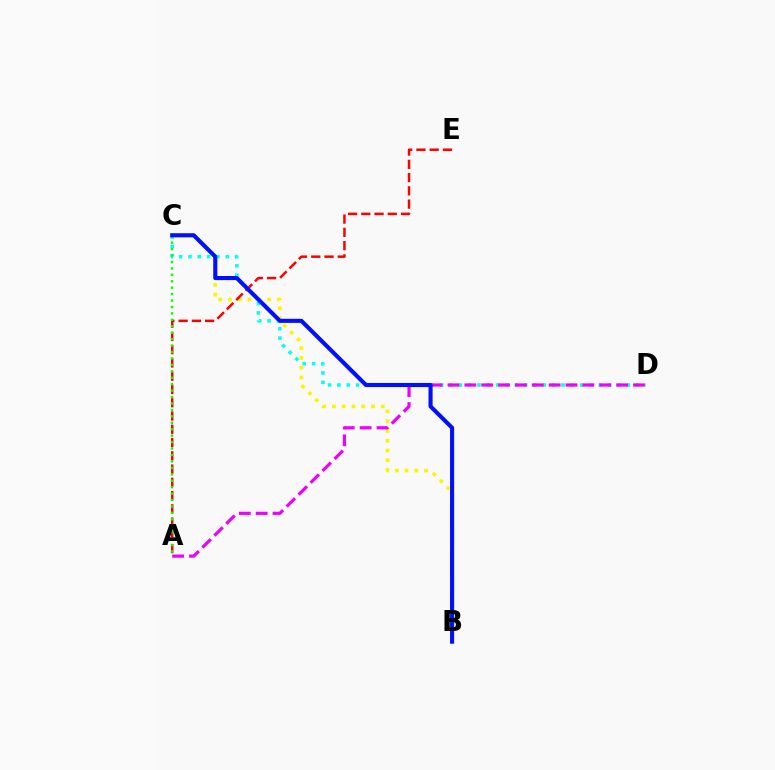{('B', 'C'): [{'color': '#fcf500', 'line_style': 'dotted', 'thickness': 2.66}, {'color': '#0010ff', 'line_style': 'solid', 'thickness': 2.96}], ('A', 'E'): [{'color': '#ff0000', 'line_style': 'dashed', 'thickness': 1.8}], ('C', 'D'): [{'color': '#00fff6', 'line_style': 'dotted', 'thickness': 2.54}], ('A', 'D'): [{'color': '#ee00ff', 'line_style': 'dashed', 'thickness': 2.29}], ('A', 'C'): [{'color': '#08ff00', 'line_style': 'dotted', 'thickness': 1.75}]}